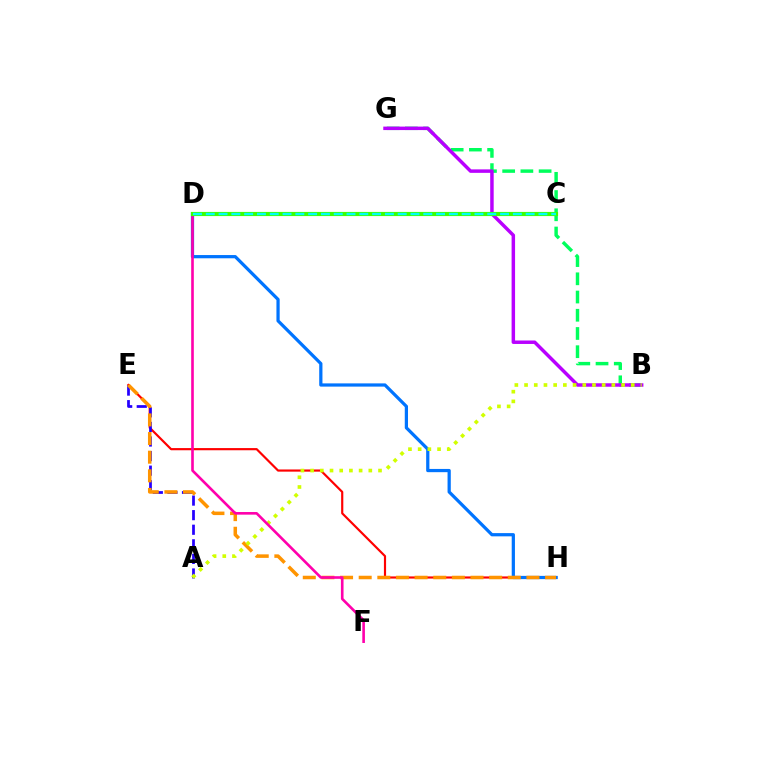{('B', 'G'): [{'color': '#00ff5c', 'line_style': 'dashed', 'thickness': 2.48}, {'color': '#b900ff', 'line_style': 'solid', 'thickness': 2.5}], ('E', 'H'): [{'color': '#ff0000', 'line_style': 'solid', 'thickness': 1.57}, {'color': '#ff9400', 'line_style': 'dashed', 'thickness': 2.53}], ('D', 'H'): [{'color': '#0074ff', 'line_style': 'solid', 'thickness': 2.33}], ('A', 'E'): [{'color': '#2500ff', 'line_style': 'dashed', 'thickness': 1.98}], ('A', 'B'): [{'color': '#d1ff00', 'line_style': 'dotted', 'thickness': 2.64}], ('D', 'F'): [{'color': '#ff00ac', 'line_style': 'solid', 'thickness': 1.89}], ('C', 'D'): [{'color': '#3dff00', 'line_style': 'solid', 'thickness': 2.99}, {'color': '#00fff6', 'line_style': 'dashed', 'thickness': 1.74}]}